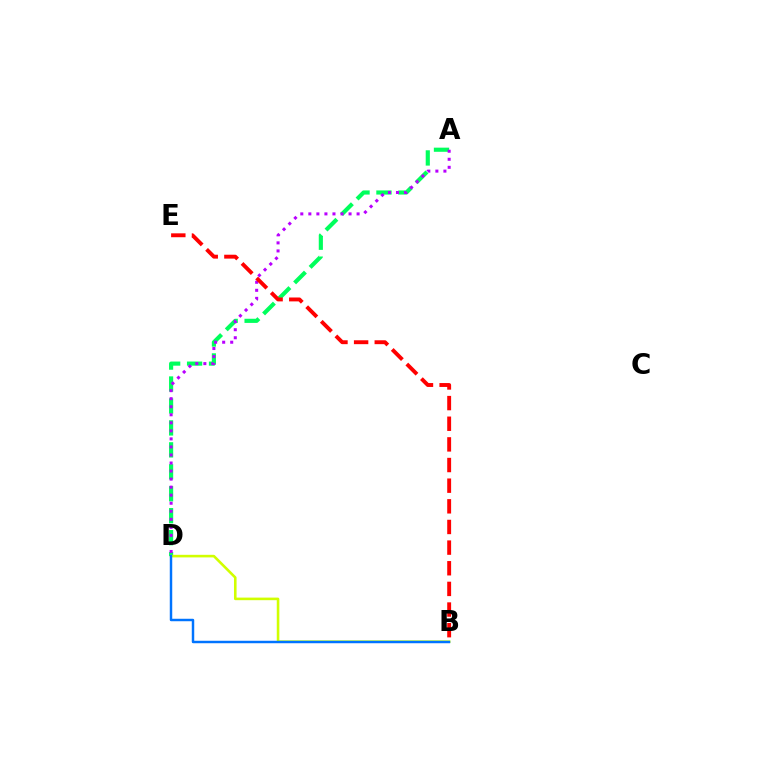{('A', 'D'): [{'color': '#00ff5c', 'line_style': 'dashed', 'thickness': 2.98}, {'color': '#b900ff', 'line_style': 'dotted', 'thickness': 2.18}], ('B', 'D'): [{'color': '#d1ff00', 'line_style': 'solid', 'thickness': 1.87}, {'color': '#0074ff', 'line_style': 'solid', 'thickness': 1.77}], ('B', 'E'): [{'color': '#ff0000', 'line_style': 'dashed', 'thickness': 2.8}]}